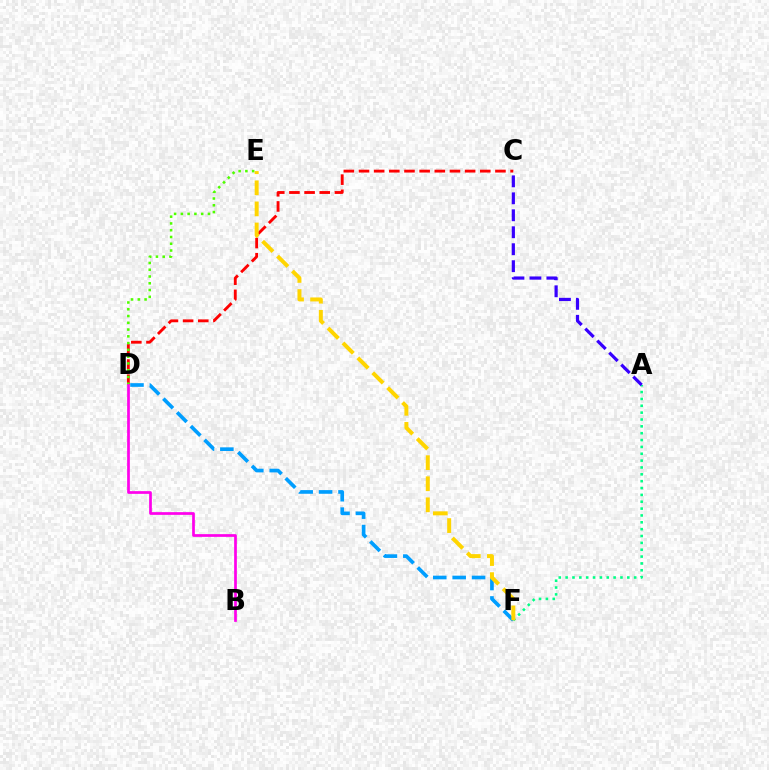{('D', 'F'): [{'color': '#009eff', 'line_style': 'dashed', 'thickness': 2.64}], ('C', 'D'): [{'color': '#ff0000', 'line_style': 'dashed', 'thickness': 2.06}], ('D', 'E'): [{'color': '#4fff00', 'line_style': 'dotted', 'thickness': 1.84}], ('A', 'F'): [{'color': '#00ff86', 'line_style': 'dotted', 'thickness': 1.86}], ('B', 'D'): [{'color': '#ff00ed', 'line_style': 'solid', 'thickness': 1.95}], ('E', 'F'): [{'color': '#ffd500', 'line_style': 'dashed', 'thickness': 2.86}], ('A', 'C'): [{'color': '#3700ff', 'line_style': 'dashed', 'thickness': 2.31}]}